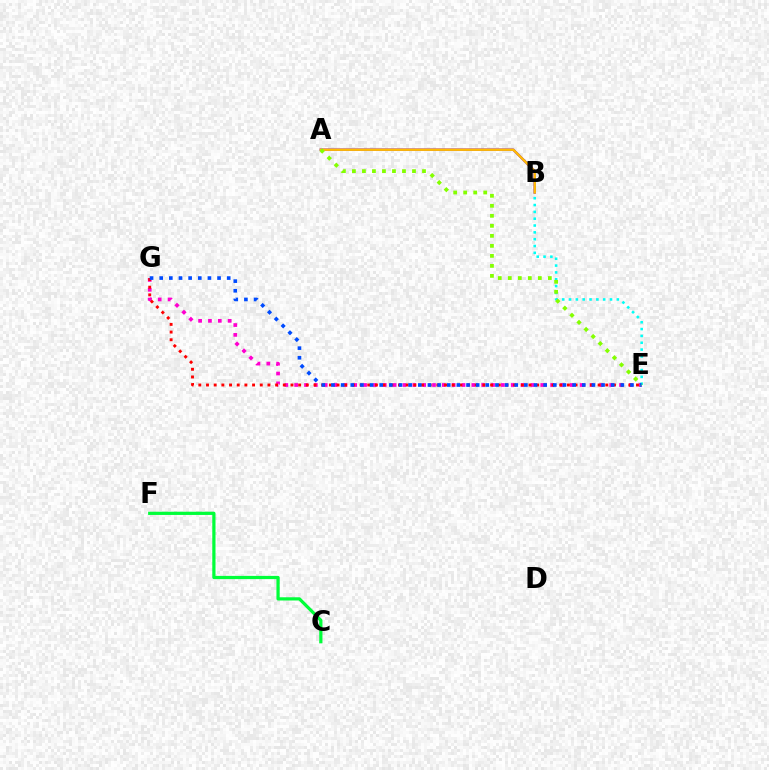{('C', 'F'): [{'color': '#00ff39', 'line_style': 'solid', 'thickness': 2.32}], ('A', 'B'): [{'color': '#7200ff', 'line_style': 'solid', 'thickness': 1.74}, {'color': '#ffbd00', 'line_style': 'solid', 'thickness': 1.73}], ('E', 'G'): [{'color': '#ff00cf', 'line_style': 'dotted', 'thickness': 2.67}, {'color': '#ff0000', 'line_style': 'dotted', 'thickness': 2.09}, {'color': '#004bff', 'line_style': 'dotted', 'thickness': 2.62}], ('B', 'E'): [{'color': '#00fff6', 'line_style': 'dotted', 'thickness': 1.85}], ('A', 'E'): [{'color': '#84ff00', 'line_style': 'dotted', 'thickness': 2.72}]}